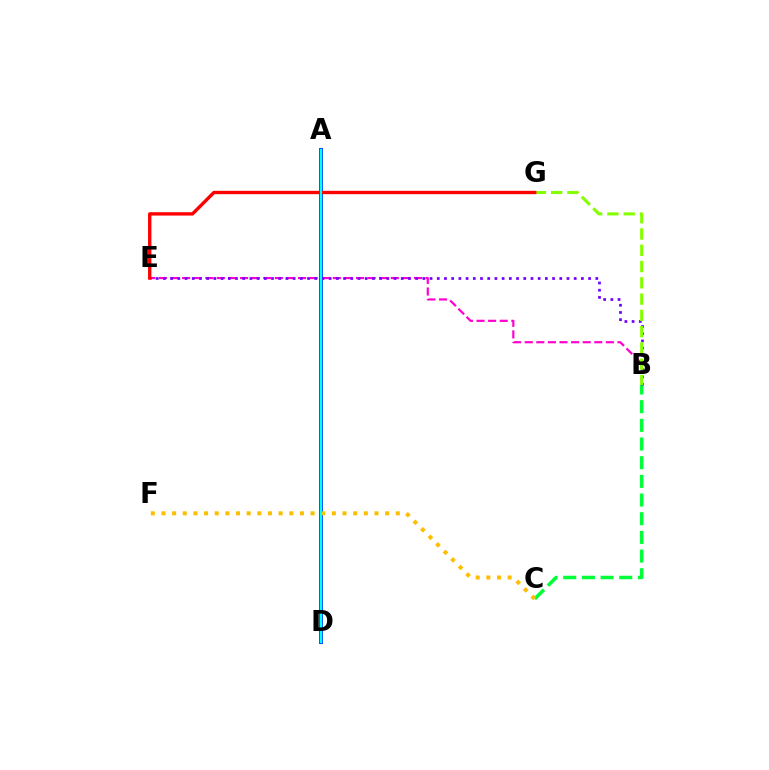{('B', 'E'): [{'color': '#ff00cf', 'line_style': 'dashed', 'thickness': 1.58}, {'color': '#7200ff', 'line_style': 'dotted', 'thickness': 1.96}], ('A', 'D'): [{'color': '#004bff', 'line_style': 'solid', 'thickness': 2.84}, {'color': '#00fff6', 'line_style': 'solid', 'thickness': 1.54}], ('B', 'C'): [{'color': '#00ff39', 'line_style': 'dashed', 'thickness': 2.54}], ('B', 'G'): [{'color': '#84ff00', 'line_style': 'dashed', 'thickness': 2.21}], ('C', 'F'): [{'color': '#ffbd00', 'line_style': 'dotted', 'thickness': 2.89}], ('E', 'G'): [{'color': '#ff0000', 'line_style': 'solid', 'thickness': 2.42}]}